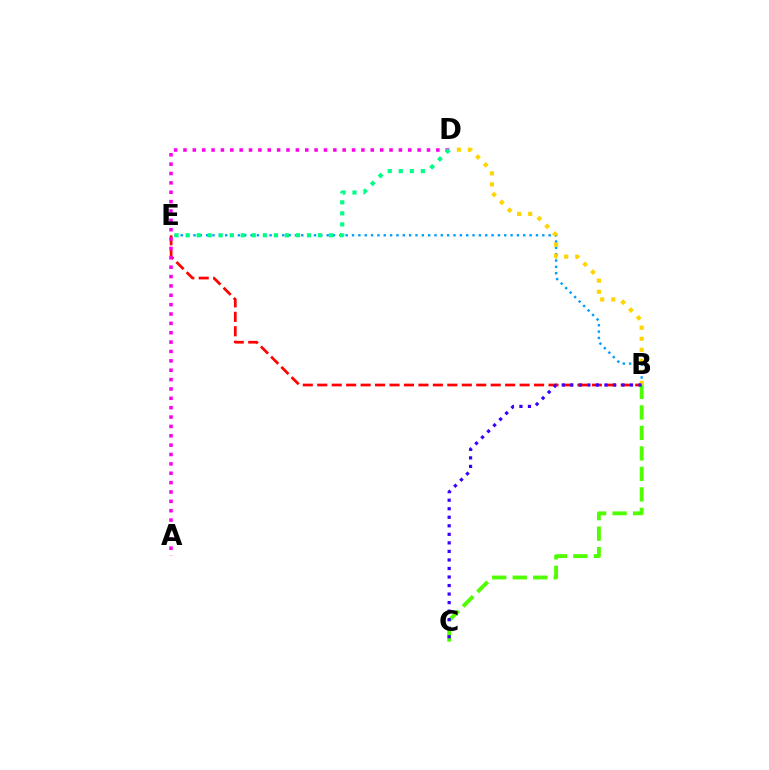{('B', 'E'): [{'color': '#009eff', 'line_style': 'dotted', 'thickness': 1.72}, {'color': '#ff0000', 'line_style': 'dashed', 'thickness': 1.96}], ('A', 'D'): [{'color': '#ff00ed', 'line_style': 'dotted', 'thickness': 2.54}], ('B', 'D'): [{'color': '#ffd500', 'line_style': 'dotted', 'thickness': 3.0}], ('B', 'C'): [{'color': '#4fff00', 'line_style': 'dashed', 'thickness': 2.79}, {'color': '#3700ff', 'line_style': 'dotted', 'thickness': 2.32}], ('D', 'E'): [{'color': '#00ff86', 'line_style': 'dotted', 'thickness': 3.0}]}